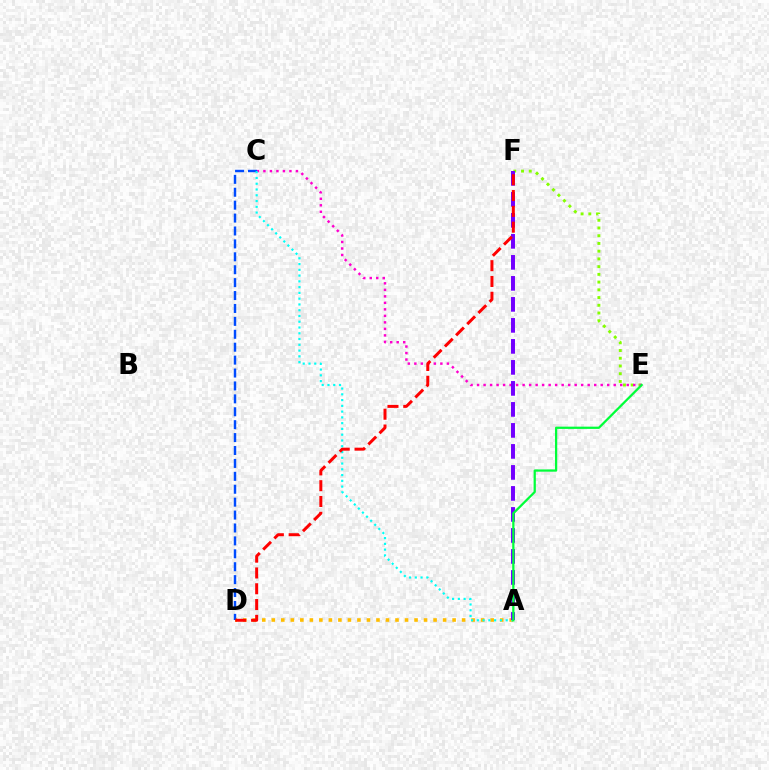{('E', 'F'): [{'color': '#84ff00', 'line_style': 'dotted', 'thickness': 2.1}], ('A', 'D'): [{'color': '#ffbd00', 'line_style': 'dotted', 'thickness': 2.59}], ('C', 'E'): [{'color': '#ff00cf', 'line_style': 'dotted', 'thickness': 1.77}], ('C', 'D'): [{'color': '#004bff', 'line_style': 'dashed', 'thickness': 1.75}], ('A', 'C'): [{'color': '#00fff6', 'line_style': 'dotted', 'thickness': 1.57}], ('A', 'F'): [{'color': '#7200ff', 'line_style': 'dashed', 'thickness': 2.85}], ('D', 'F'): [{'color': '#ff0000', 'line_style': 'dashed', 'thickness': 2.15}], ('A', 'E'): [{'color': '#00ff39', 'line_style': 'solid', 'thickness': 1.62}]}